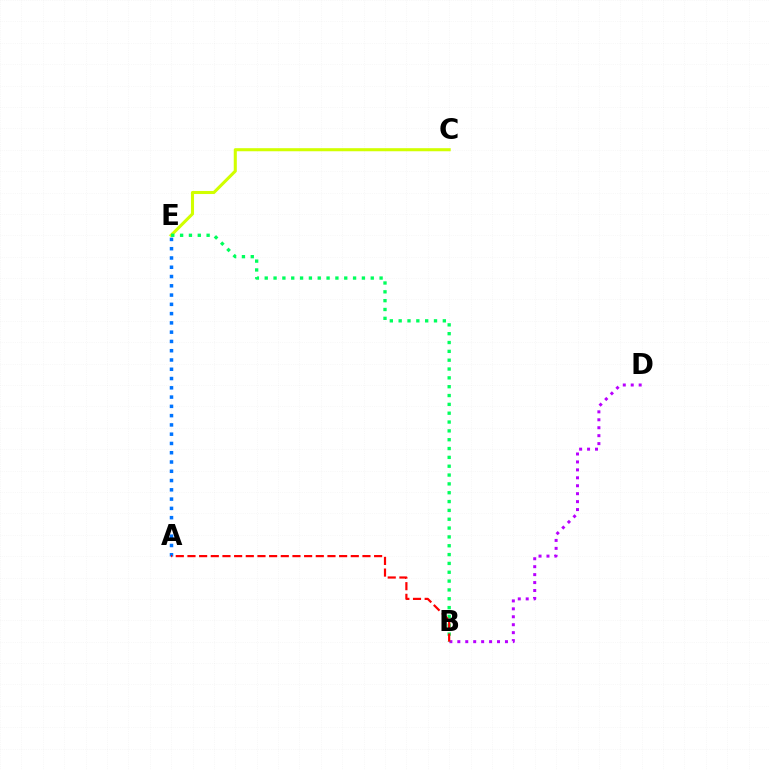{('C', 'E'): [{'color': '#d1ff00', 'line_style': 'solid', 'thickness': 2.21}], ('A', 'E'): [{'color': '#0074ff', 'line_style': 'dotted', 'thickness': 2.52}], ('B', 'D'): [{'color': '#b900ff', 'line_style': 'dotted', 'thickness': 2.16}], ('B', 'E'): [{'color': '#00ff5c', 'line_style': 'dotted', 'thickness': 2.4}], ('A', 'B'): [{'color': '#ff0000', 'line_style': 'dashed', 'thickness': 1.58}]}